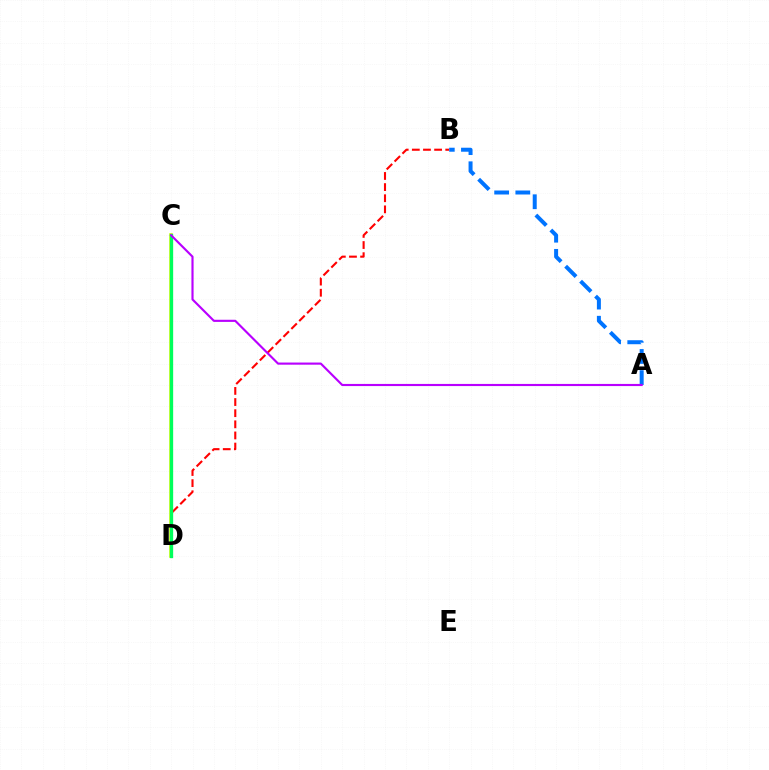{('C', 'D'): [{'color': '#d1ff00', 'line_style': 'solid', 'thickness': 2.57}, {'color': '#00ff5c', 'line_style': 'solid', 'thickness': 2.39}], ('B', 'D'): [{'color': '#ff0000', 'line_style': 'dashed', 'thickness': 1.51}], ('A', 'B'): [{'color': '#0074ff', 'line_style': 'dashed', 'thickness': 2.87}], ('A', 'C'): [{'color': '#b900ff', 'line_style': 'solid', 'thickness': 1.54}]}